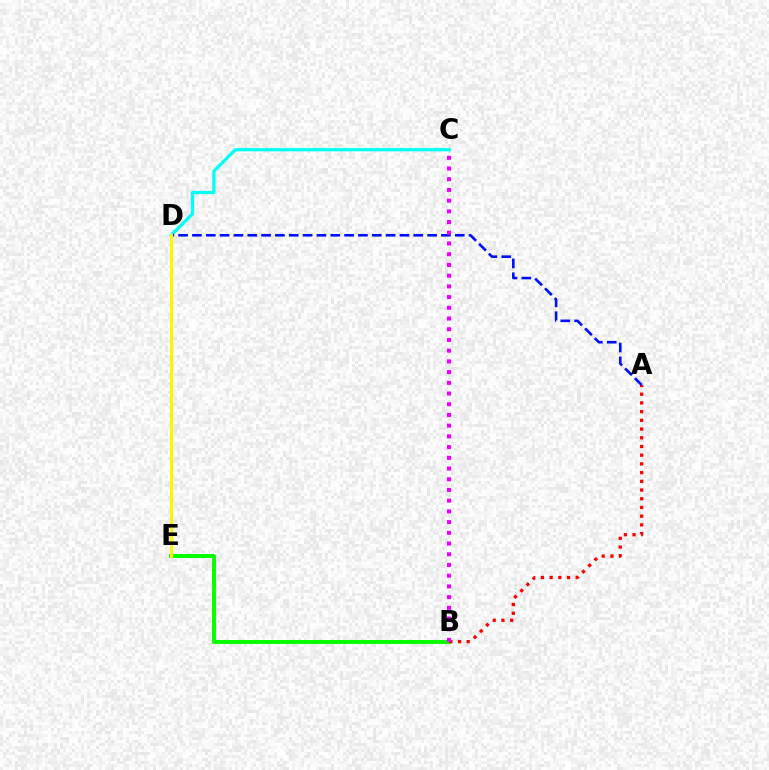{('B', 'E'): [{'color': '#08ff00', 'line_style': 'solid', 'thickness': 2.84}], ('A', 'B'): [{'color': '#ff0000', 'line_style': 'dotted', 'thickness': 2.37}], ('C', 'D'): [{'color': '#00fff6', 'line_style': 'solid', 'thickness': 2.33}], ('A', 'D'): [{'color': '#0010ff', 'line_style': 'dashed', 'thickness': 1.88}], ('B', 'C'): [{'color': '#ee00ff', 'line_style': 'dotted', 'thickness': 2.91}], ('D', 'E'): [{'color': '#fcf500', 'line_style': 'solid', 'thickness': 2.19}]}